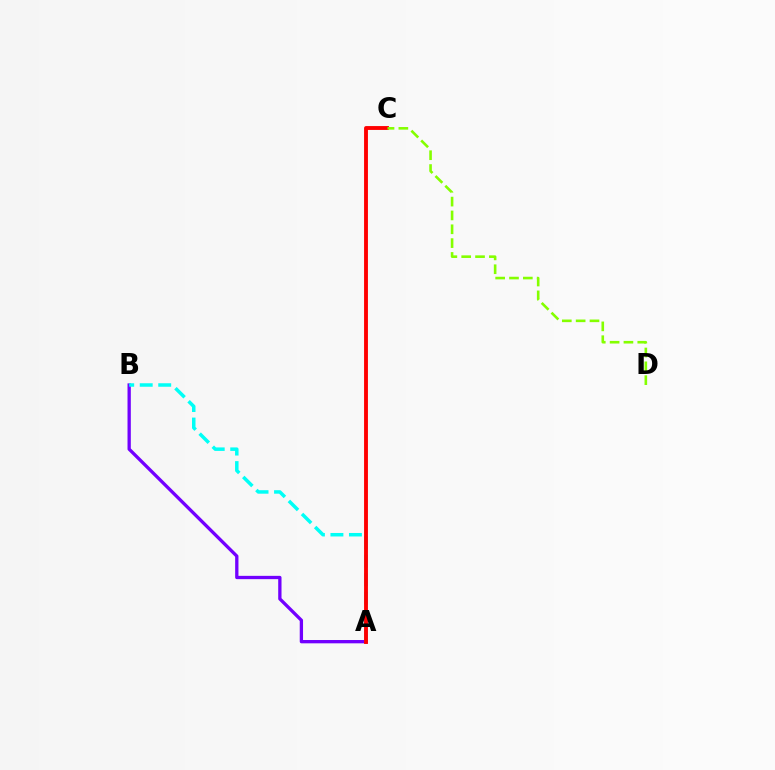{('A', 'B'): [{'color': '#7200ff', 'line_style': 'solid', 'thickness': 2.38}, {'color': '#00fff6', 'line_style': 'dashed', 'thickness': 2.51}], ('A', 'C'): [{'color': '#ff0000', 'line_style': 'solid', 'thickness': 2.79}], ('C', 'D'): [{'color': '#84ff00', 'line_style': 'dashed', 'thickness': 1.88}]}